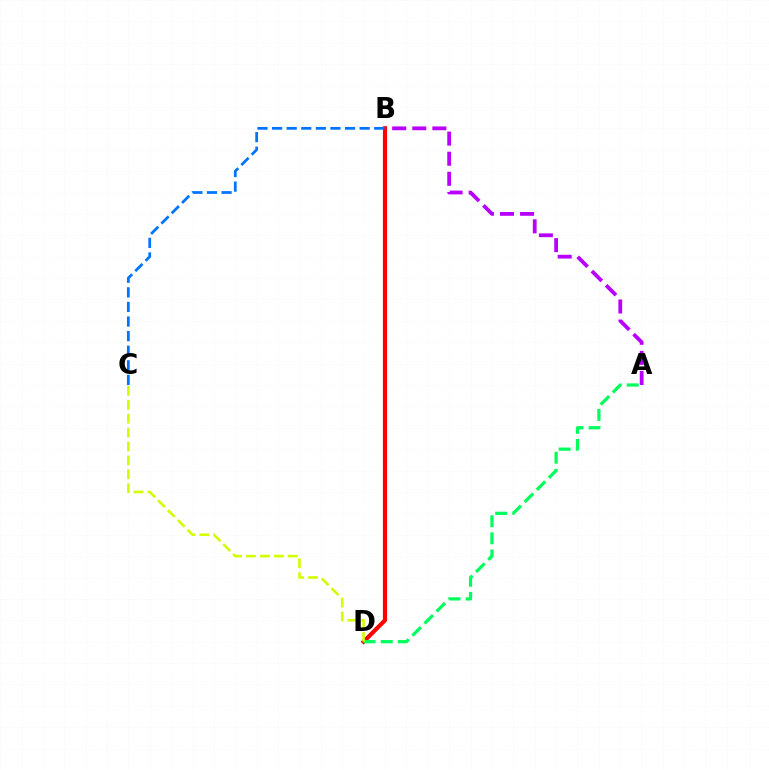{('B', 'D'): [{'color': '#ff0000', 'line_style': 'solid', 'thickness': 2.99}], ('B', 'C'): [{'color': '#0074ff', 'line_style': 'dashed', 'thickness': 1.98}], ('A', 'D'): [{'color': '#00ff5c', 'line_style': 'dashed', 'thickness': 2.32}], ('C', 'D'): [{'color': '#d1ff00', 'line_style': 'dashed', 'thickness': 1.89}], ('A', 'B'): [{'color': '#b900ff', 'line_style': 'dashed', 'thickness': 2.73}]}